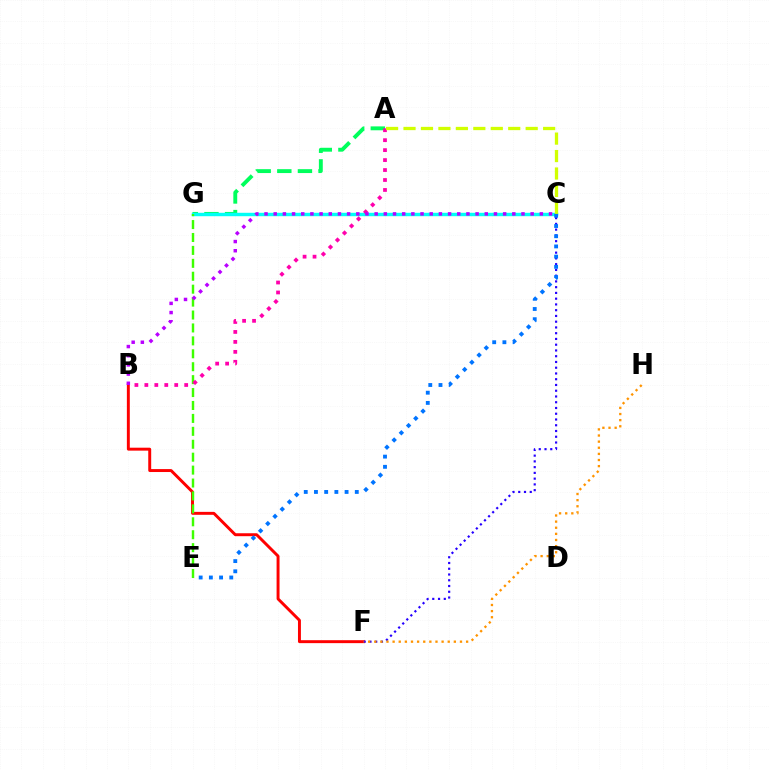{('A', 'G'): [{'color': '#00ff5c', 'line_style': 'dashed', 'thickness': 2.8}], ('B', 'F'): [{'color': '#ff0000', 'line_style': 'solid', 'thickness': 2.12}], ('C', 'G'): [{'color': '#00fff6', 'line_style': 'solid', 'thickness': 2.46}], ('C', 'F'): [{'color': '#2500ff', 'line_style': 'dotted', 'thickness': 1.56}], ('E', 'G'): [{'color': '#3dff00', 'line_style': 'dashed', 'thickness': 1.76}], ('A', 'B'): [{'color': '#ff00ac', 'line_style': 'dotted', 'thickness': 2.71}], ('A', 'C'): [{'color': '#d1ff00', 'line_style': 'dashed', 'thickness': 2.37}], ('B', 'C'): [{'color': '#b900ff', 'line_style': 'dotted', 'thickness': 2.49}], ('F', 'H'): [{'color': '#ff9400', 'line_style': 'dotted', 'thickness': 1.66}], ('C', 'E'): [{'color': '#0074ff', 'line_style': 'dotted', 'thickness': 2.77}]}